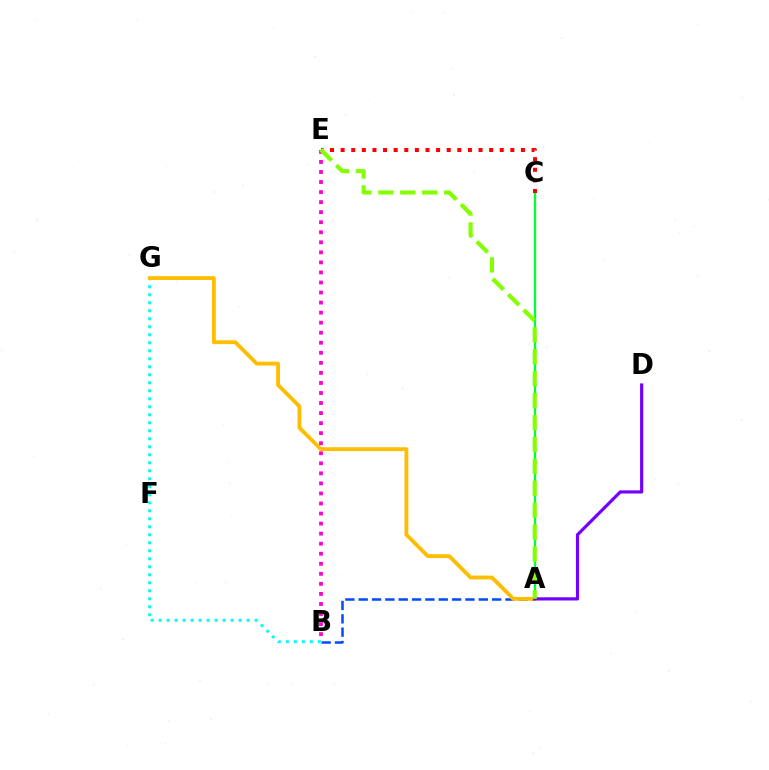{('A', 'C'): [{'color': '#00ff39', 'line_style': 'solid', 'thickness': 1.67}], ('A', 'B'): [{'color': '#004bff', 'line_style': 'dashed', 'thickness': 1.81}], ('B', 'G'): [{'color': '#00fff6', 'line_style': 'dotted', 'thickness': 2.17}], ('A', 'G'): [{'color': '#ffbd00', 'line_style': 'solid', 'thickness': 2.75}], ('C', 'E'): [{'color': '#ff0000', 'line_style': 'dotted', 'thickness': 2.88}], ('B', 'E'): [{'color': '#ff00cf', 'line_style': 'dotted', 'thickness': 2.73}], ('A', 'D'): [{'color': '#7200ff', 'line_style': 'solid', 'thickness': 2.29}], ('A', 'E'): [{'color': '#84ff00', 'line_style': 'dashed', 'thickness': 2.98}]}